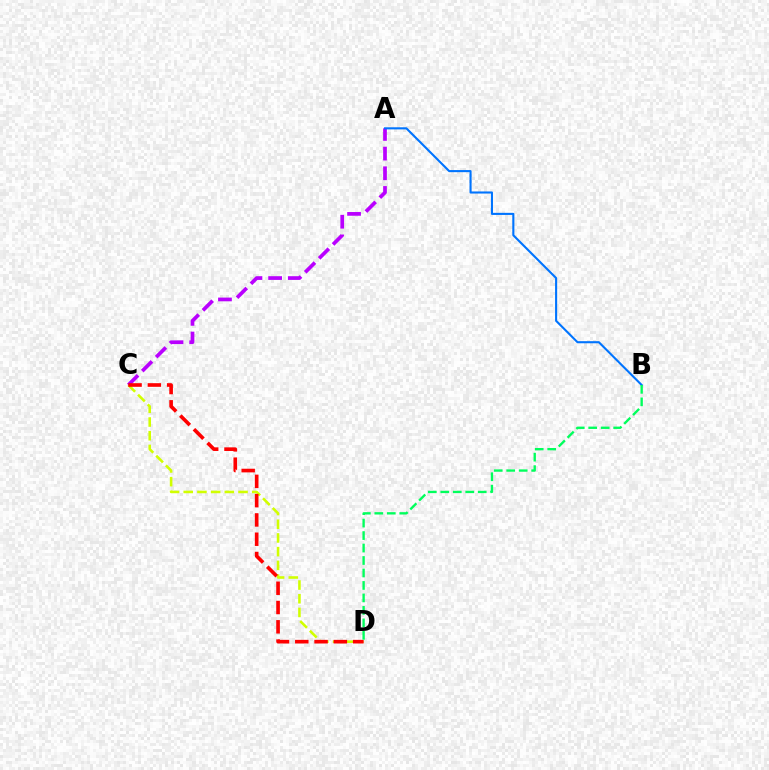{('C', 'D'): [{'color': '#d1ff00', 'line_style': 'dashed', 'thickness': 1.86}, {'color': '#ff0000', 'line_style': 'dashed', 'thickness': 2.62}], ('A', 'C'): [{'color': '#b900ff', 'line_style': 'dashed', 'thickness': 2.67}], ('A', 'B'): [{'color': '#0074ff', 'line_style': 'solid', 'thickness': 1.51}], ('B', 'D'): [{'color': '#00ff5c', 'line_style': 'dashed', 'thickness': 1.69}]}